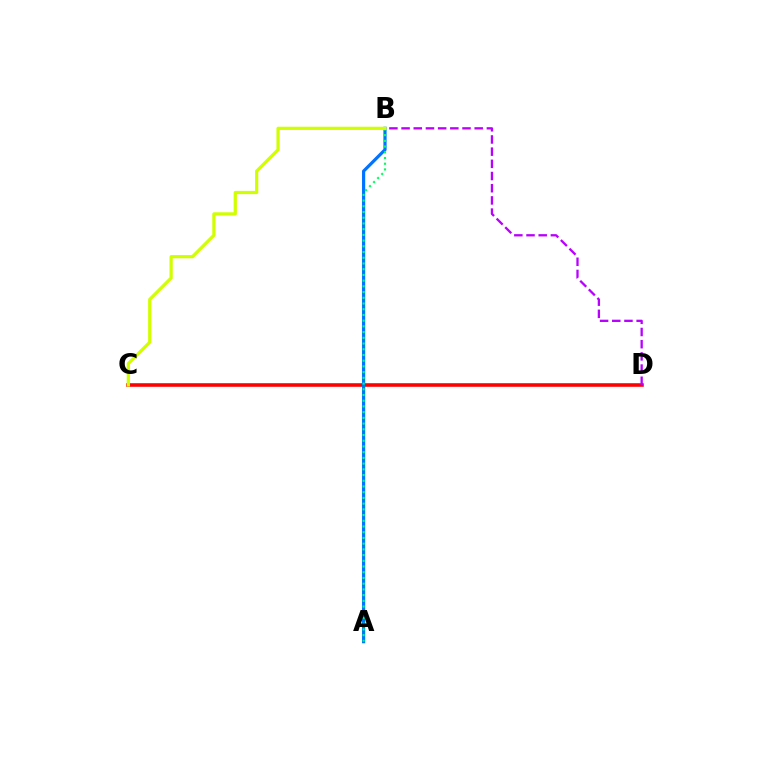{('C', 'D'): [{'color': '#ff0000', 'line_style': 'solid', 'thickness': 2.58}], ('B', 'D'): [{'color': '#b900ff', 'line_style': 'dashed', 'thickness': 1.66}], ('A', 'B'): [{'color': '#0074ff', 'line_style': 'solid', 'thickness': 2.29}, {'color': '#00ff5c', 'line_style': 'dotted', 'thickness': 1.55}], ('B', 'C'): [{'color': '#d1ff00', 'line_style': 'solid', 'thickness': 2.32}]}